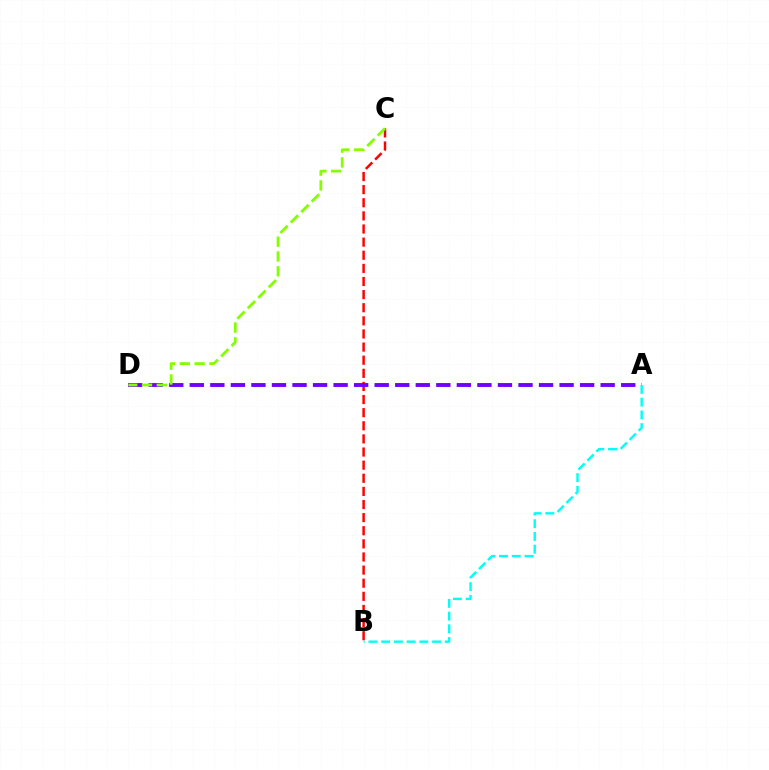{('B', 'C'): [{'color': '#ff0000', 'line_style': 'dashed', 'thickness': 1.78}], ('A', 'D'): [{'color': '#7200ff', 'line_style': 'dashed', 'thickness': 2.79}], ('A', 'B'): [{'color': '#00fff6', 'line_style': 'dashed', 'thickness': 1.73}], ('C', 'D'): [{'color': '#84ff00', 'line_style': 'dashed', 'thickness': 2.01}]}